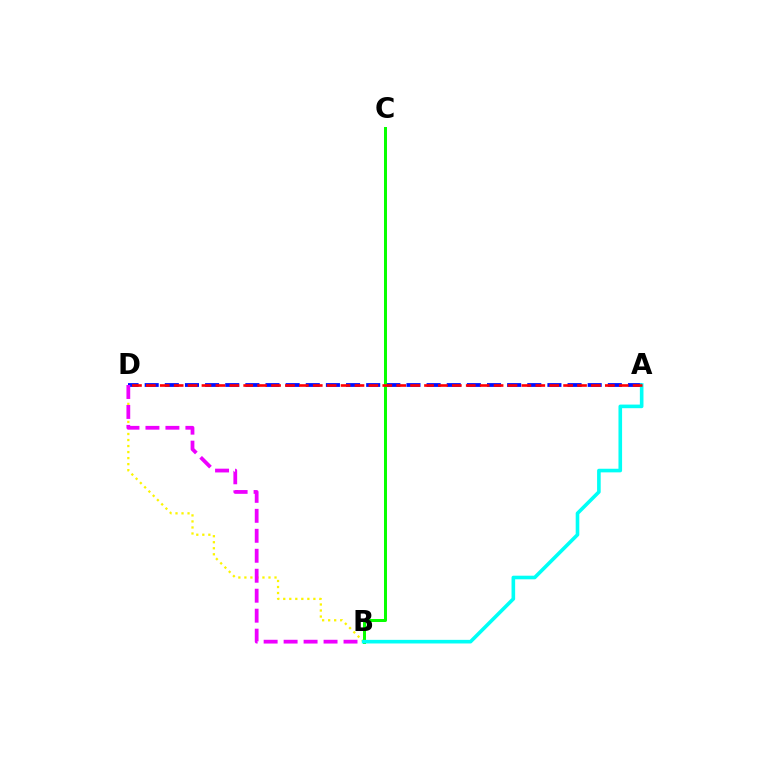{('B', 'D'): [{'color': '#fcf500', 'line_style': 'dotted', 'thickness': 1.64}, {'color': '#ee00ff', 'line_style': 'dashed', 'thickness': 2.71}], ('A', 'D'): [{'color': '#0010ff', 'line_style': 'dashed', 'thickness': 2.74}, {'color': '#ff0000', 'line_style': 'dashed', 'thickness': 1.89}], ('B', 'C'): [{'color': '#08ff00', 'line_style': 'solid', 'thickness': 2.16}], ('A', 'B'): [{'color': '#00fff6', 'line_style': 'solid', 'thickness': 2.6}]}